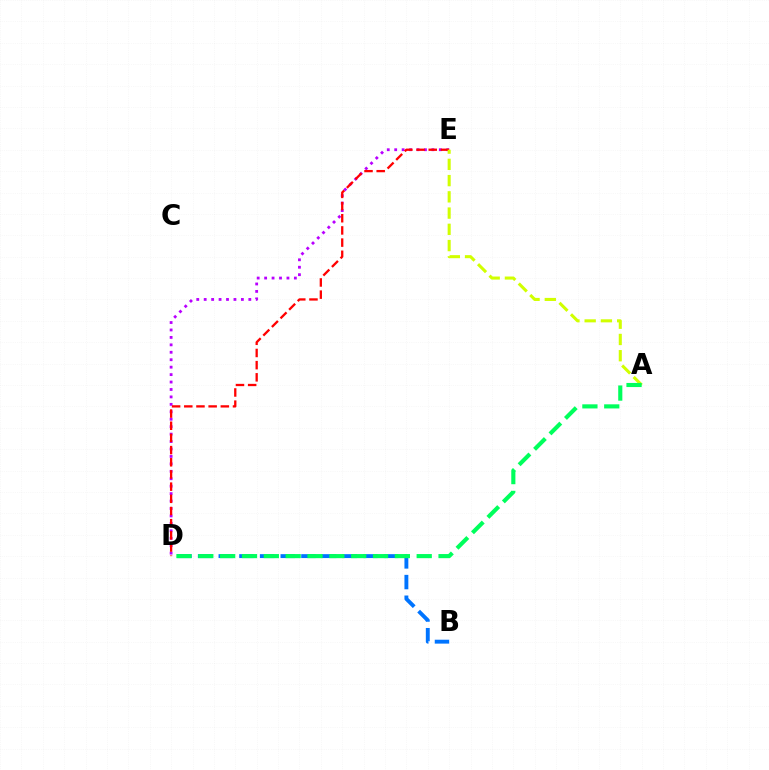{('D', 'E'): [{'color': '#b900ff', 'line_style': 'dotted', 'thickness': 2.02}, {'color': '#ff0000', 'line_style': 'dashed', 'thickness': 1.65}], ('A', 'E'): [{'color': '#d1ff00', 'line_style': 'dashed', 'thickness': 2.21}], ('B', 'D'): [{'color': '#0074ff', 'line_style': 'dashed', 'thickness': 2.81}], ('A', 'D'): [{'color': '#00ff5c', 'line_style': 'dashed', 'thickness': 2.97}]}